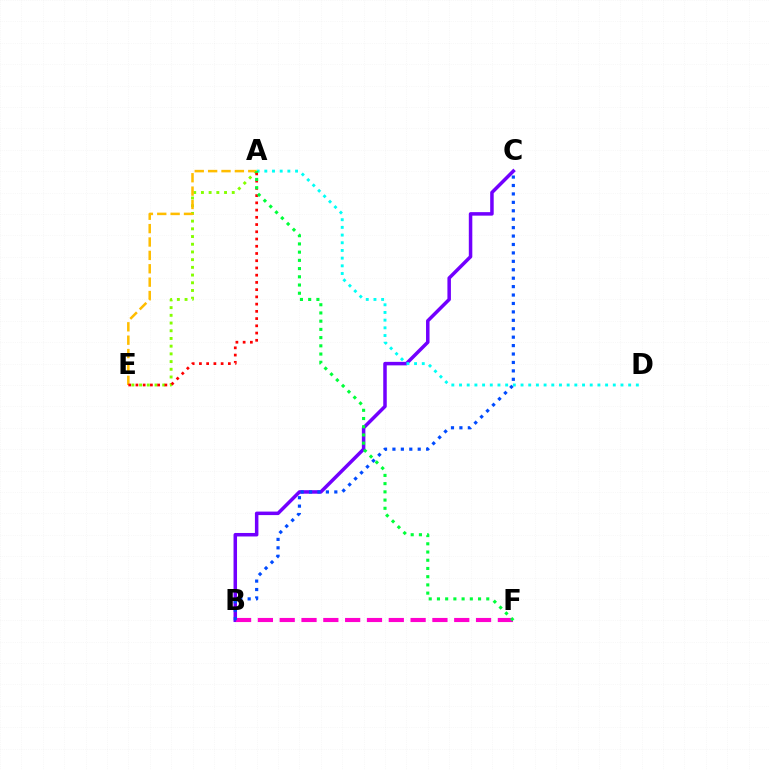{('B', 'C'): [{'color': '#7200ff', 'line_style': 'solid', 'thickness': 2.52}, {'color': '#004bff', 'line_style': 'dotted', 'thickness': 2.29}], ('A', 'E'): [{'color': '#84ff00', 'line_style': 'dotted', 'thickness': 2.09}, {'color': '#ffbd00', 'line_style': 'dashed', 'thickness': 1.82}, {'color': '#ff0000', 'line_style': 'dotted', 'thickness': 1.97}], ('B', 'F'): [{'color': '#ff00cf', 'line_style': 'dashed', 'thickness': 2.96}], ('A', 'D'): [{'color': '#00fff6', 'line_style': 'dotted', 'thickness': 2.09}], ('A', 'F'): [{'color': '#00ff39', 'line_style': 'dotted', 'thickness': 2.23}]}